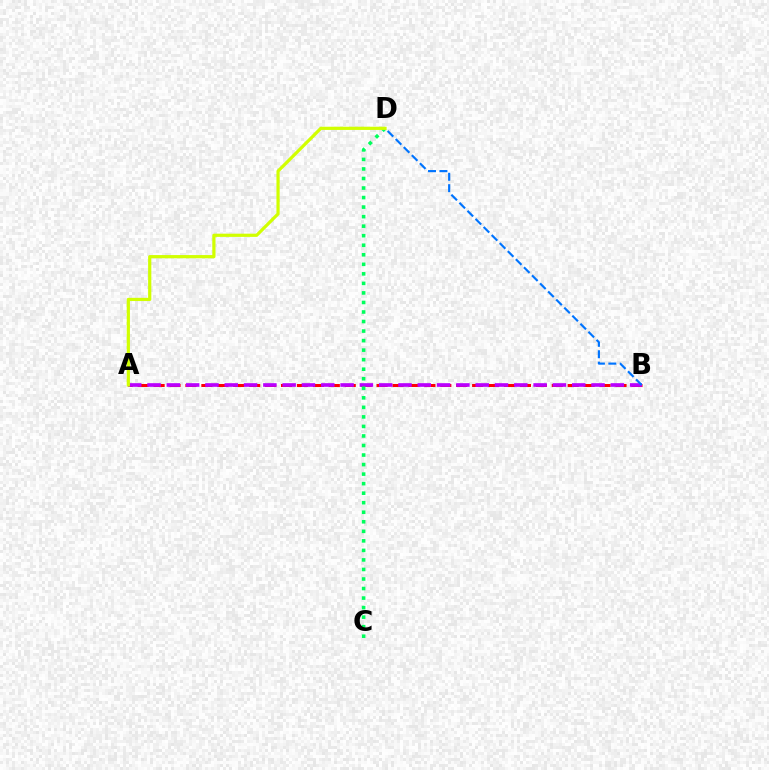{('A', 'B'): [{'color': '#ff0000', 'line_style': 'dashed', 'thickness': 2.16}, {'color': '#b900ff', 'line_style': 'dashed', 'thickness': 2.62}], ('C', 'D'): [{'color': '#00ff5c', 'line_style': 'dotted', 'thickness': 2.59}], ('B', 'D'): [{'color': '#0074ff', 'line_style': 'dashed', 'thickness': 1.55}], ('A', 'D'): [{'color': '#d1ff00', 'line_style': 'solid', 'thickness': 2.31}]}